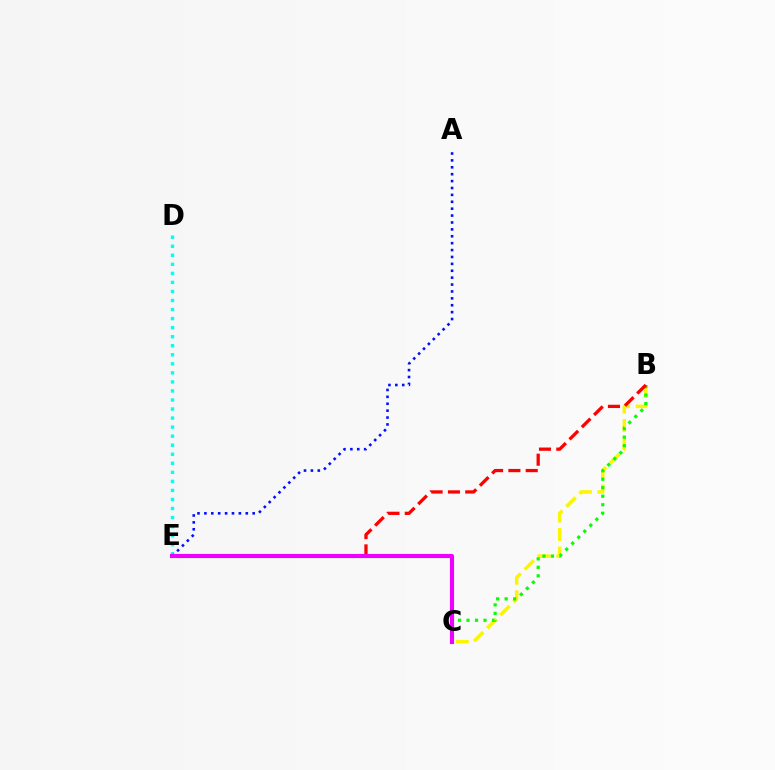{('B', 'C'): [{'color': '#fcf500', 'line_style': 'dashed', 'thickness': 2.52}, {'color': '#08ff00', 'line_style': 'dotted', 'thickness': 2.31}], ('D', 'E'): [{'color': '#00fff6', 'line_style': 'dotted', 'thickness': 2.46}], ('A', 'E'): [{'color': '#0010ff', 'line_style': 'dotted', 'thickness': 1.87}], ('B', 'E'): [{'color': '#ff0000', 'line_style': 'dashed', 'thickness': 2.35}], ('C', 'E'): [{'color': '#ee00ff', 'line_style': 'solid', 'thickness': 2.96}]}